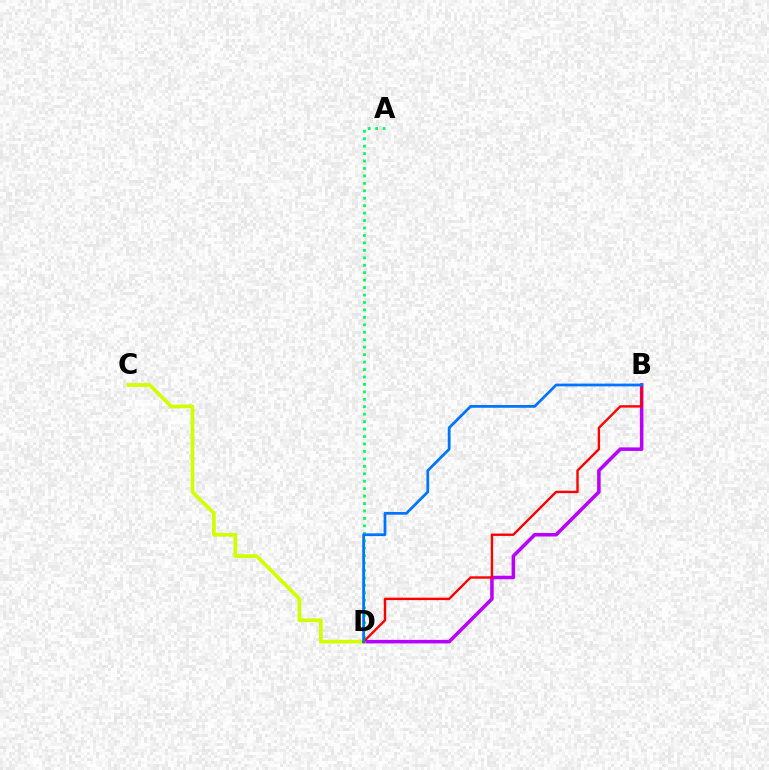{('A', 'D'): [{'color': '#00ff5c', 'line_style': 'dotted', 'thickness': 2.02}], ('B', 'D'): [{'color': '#b900ff', 'line_style': 'solid', 'thickness': 2.55}, {'color': '#ff0000', 'line_style': 'solid', 'thickness': 1.72}, {'color': '#0074ff', 'line_style': 'solid', 'thickness': 1.98}], ('C', 'D'): [{'color': '#d1ff00', 'line_style': 'solid', 'thickness': 2.67}]}